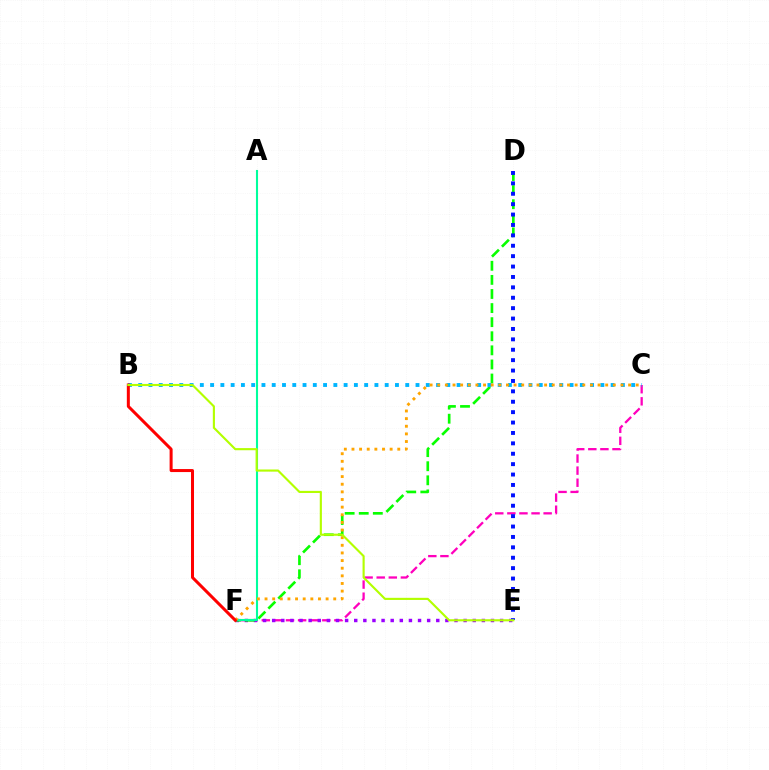{('C', 'F'): [{'color': '#ff00bd', 'line_style': 'dashed', 'thickness': 1.64}, {'color': '#ffa500', 'line_style': 'dotted', 'thickness': 2.07}], ('E', 'F'): [{'color': '#9b00ff', 'line_style': 'dotted', 'thickness': 2.48}], ('D', 'F'): [{'color': '#08ff00', 'line_style': 'dashed', 'thickness': 1.91}], ('D', 'E'): [{'color': '#0010ff', 'line_style': 'dotted', 'thickness': 2.83}], ('B', 'C'): [{'color': '#00b5ff', 'line_style': 'dotted', 'thickness': 2.79}], ('A', 'F'): [{'color': '#00ff9d', 'line_style': 'solid', 'thickness': 1.51}], ('B', 'F'): [{'color': '#ff0000', 'line_style': 'solid', 'thickness': 2.17}], ('B', 'E'): [{'color': '#b3ff00', 'line_style': 'solid', 'thickness': 1.54}]}